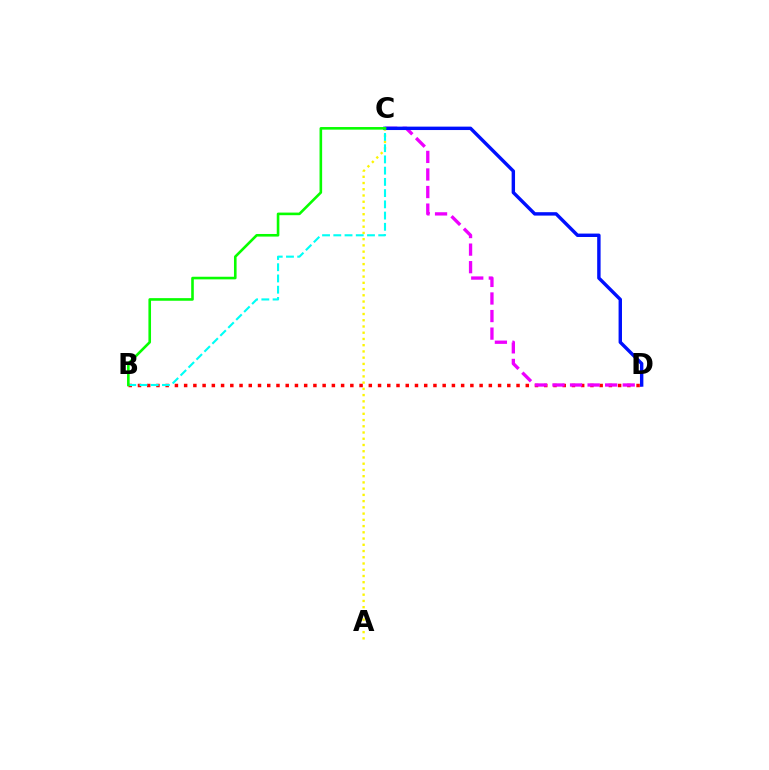{('A', 'C'): [{'color': '#fcf500', 'line_style': 'dotted', 'thickness': 1.69}], ('B', 'D'): [{'color': '#ff0000', 'line_style': 'dotted', 'thickness': 2.51}], ('C', 'D'): [{'color': '#ee00ff', 'line_style': 'dashed', 'thickness': 2.39}, {'color': '#0010ff', 'line_style': 'solid', 'thickness': 2.46}], ('B', 'C'): [{'color': '#00fff6', 'line_style': 'dashed', 'thickness': 1.53}, {'color': '#08ff00', 'line_style': 'solid', 'thickness': 1.88}]}